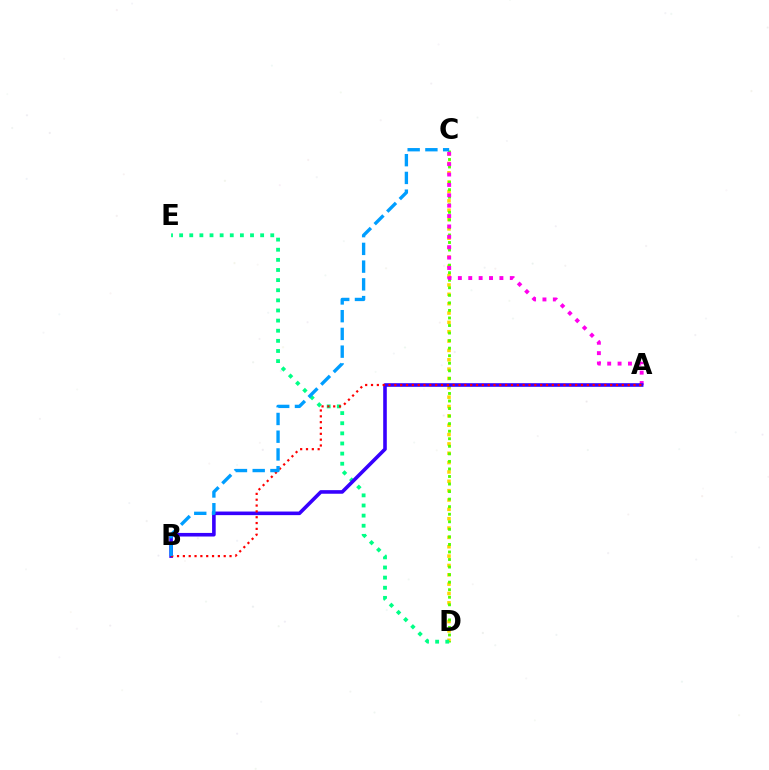{('C', 'D'): [{'color': '#ffd500', 'line_style': 'dotted', 'thickness': 2.54}, {'color': '#4fff00', 'line_style': 'dotted', 'thickness': 2.05}], ('D', 'E'): [{'color': '#00ff86', 'line_style': 'dotted', 'thickness': 2.75}], ('A', 'C'): [{'color': '#ff00ed', 'line_style': 'dotted', 'thickness': 2.82}], ('A', 'B'): [{'color': '#3700ff', 'line_style': 'solid', 'thickness': 2.59}, {'color': '#ff0000', 'line_style': 'dotted', 'thickness': 1.58}], ('B', 'C'): [{'color': '#009eff', 'line_style': 'dashed', 'thickness': 2.41}]}